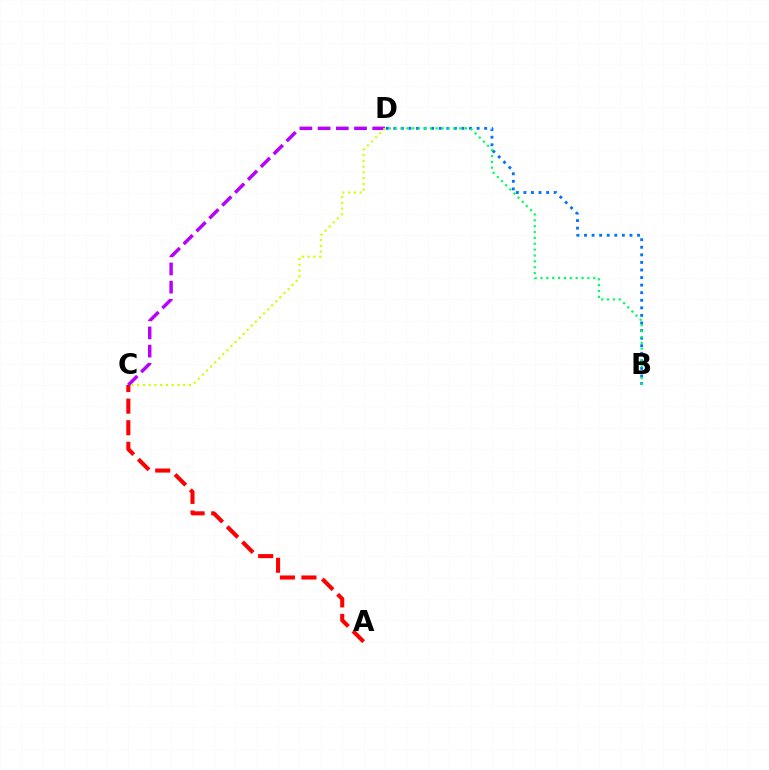{('B', 'D'): [{'color': '#0074ff', 'line_style': 'dotted', 'thickness': 2.06}, {'color': '#00ff5c', 'line_style': 'dotted', 'thickness': 1.59}], ('A', 'C'): [{'color': '#ff0000', 'line_style': 'dashed', 'thickness': 2.93}], ('C', 'D'): [{'color': '#b900ff', 'line_style': 'dashed', 'thickness': 2.47}, {'color': '#d1ff00', 'line_style': 'dotted', 'thickness': 1.56}]}